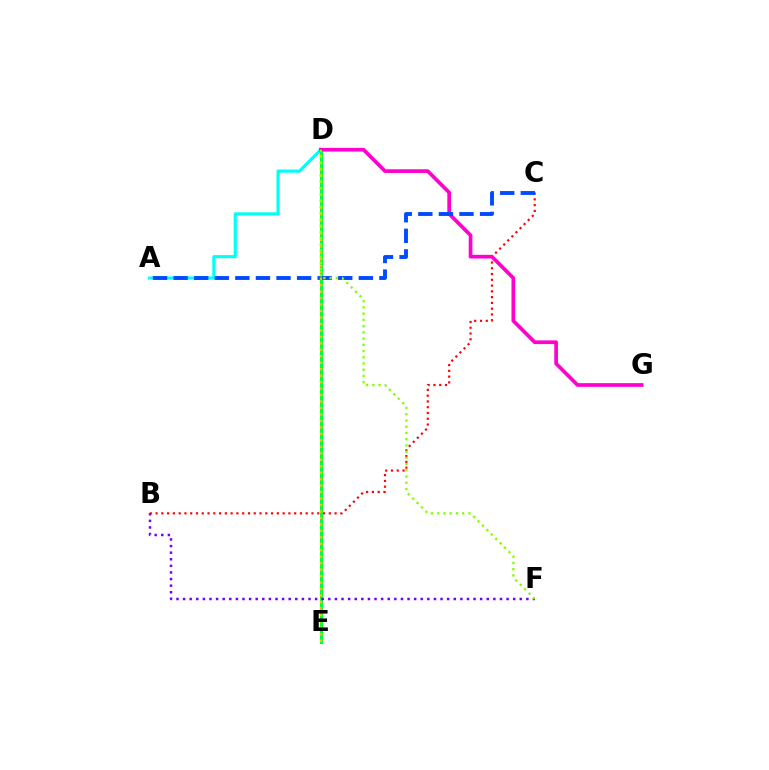{('A', 'D'): [{'color': '#00fff6', 'line_style': 'solid', 'thickness': 2.27}], ('D', 'E'): [{'color': '#00ff39', 'line_style': 'solid', 'thickness': 2.16}, {'color': '#ffbd00', 'line_style': 'dotted', 'thickness': 1.76}], ('B', 'F'): [{'color': '#7200ff', 'line_style': 'dotted', 'thickness': 1.79}], ('B', 'C'): [{'color': '#ff0000', 'line_style': 'dotted', 'thickness': 1.57}], ('D', 'G'): [{'color': '#ff00cf', 'line_style': 'solid', 'thickness': 2.67}], ('A', 'C'): [{'color': '#004bff', 'line_style': 'dashed', 'thickness': 2.8}], ('D', 'F'): [{'color': '#84ff00', 'line_style': 'dotted', 'thickness': 1.69}]}